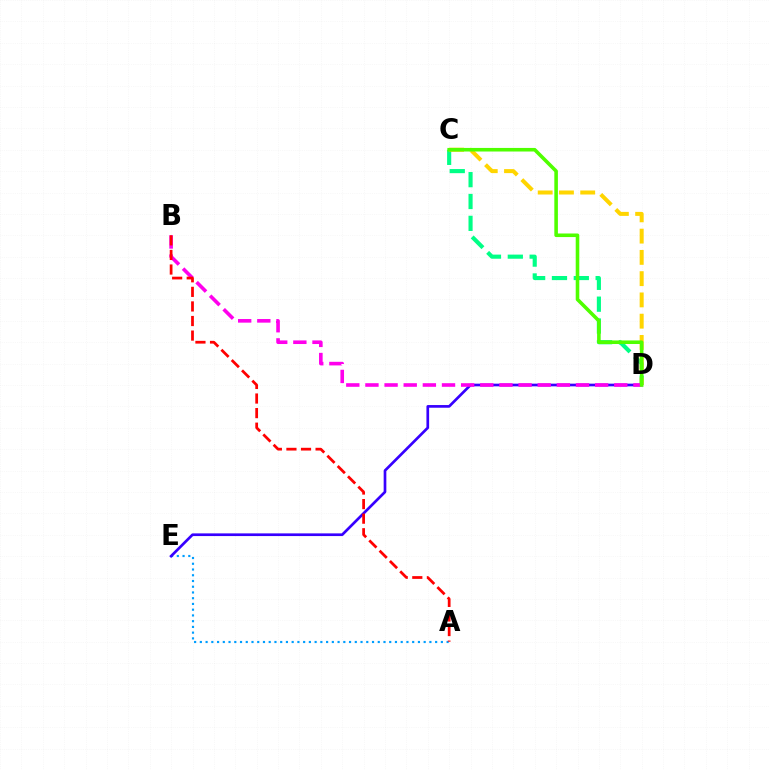{('C', 'D'): [{'color': '#00ff86', 'line_style': 'dashed', 'thickness': 2.97}, {'color': '#ffd500', 'line_style': 'dashed', 'thickness': 2.89}, {'color': '#4fff00', 'line_style': 'solid', 'thickness': 2.58}], ('A', 'E'): [{'color': '#009eff', 'line_style': 'dotted', 'thickness': 1.56}], ('D', 'E'): [{'color': '#3700ff', 'line_style': 'solid', 'thickness': 1.93}], ('B', 'D'): [{'color': '#ff00ed', 'line_style': 'dashed', 'thickness': 2.6}], ('A', 'B'): [{'color': '#ff0000', 'line_style': 'dashed', 'thickness': 1.98}]}